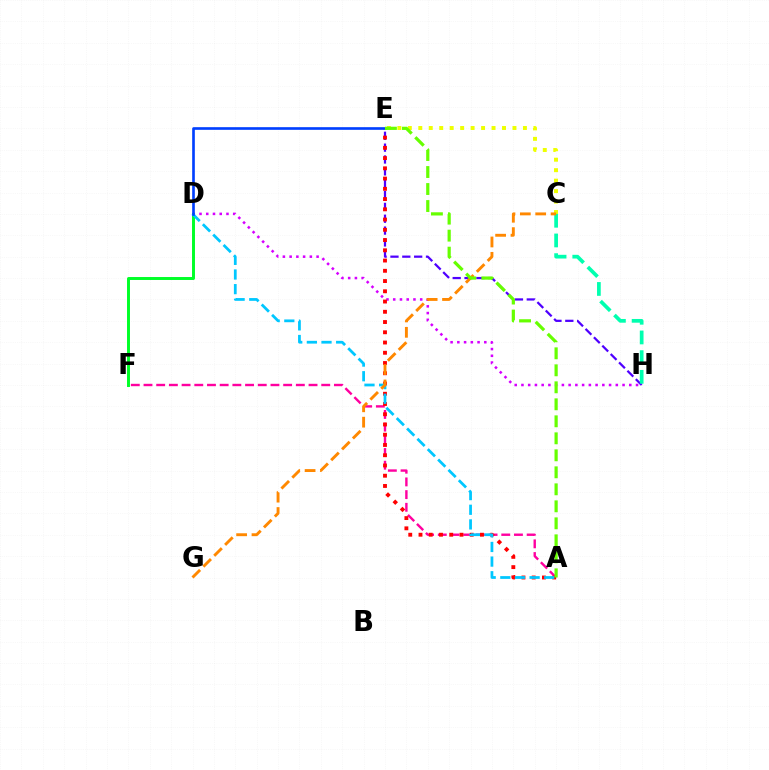{('D', 'H'): [{'color': '#d600ff', 'line_style': 'dotted', 'thickness': 1.83}], ('C', 'E'): [{'color': '#eeff00', 'line_style': 'dotted', 'thickness': 2.84}], ('A', 'F'): [{'color': '#ff00a0', 'line_style': 'dashed', 'thickness': 1.72}], ('D', 'F'): [{'color': '#00ff27', 'line_style': 'solid', 'thickness': 2.13}], ('E', 'H'): [{'color': '#4f00ff', 'line_style': 'dashed', 'thickness': 1.61}], ('A', 'E'): [{'color': '#ff0000', 'line_style': 'dotted', 'thickness': 2.78}, {'color': '#66ff00', 'line_style': 'dashed', 'thickness': 2.31}], ('A', 'D'): [{'color': '#00c7ff', 'line_style': 'dashed', 'thickness': 1.99}], ('C', 'H'): [{'color': '#00ffaf', 'line_style': 'dashed', 'thickness': 2.67}], ('C', 'G'): [{'color': '#ff8800', 'line_style': 'dashed', 'thickness': 2.09}], ('D', 'E'): [{'color': '#003fff', 'line_style': 'solid', 'thickness': 1.91}]}